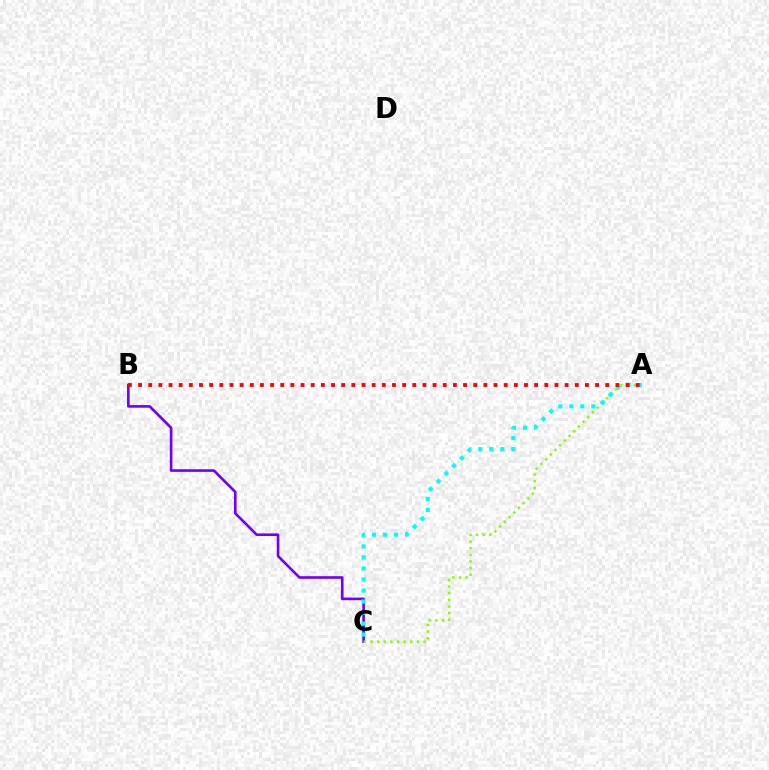{('B', 'C'): [{'color': '#7200ff', 'line_style': 'solid', 'thickness': 1.9}], ('A', 'C'): [{'color': '#84ff00', 'line_style': 'dotted', 'thickness': 1.8}, {'color': '#00fff6', 'line_style': 'dotted', 'thickness': 2.99}], ('A', 'B'): [{'color': '#ff0000', 'line_style': 'dotted', 'thickness': 2.76}]}